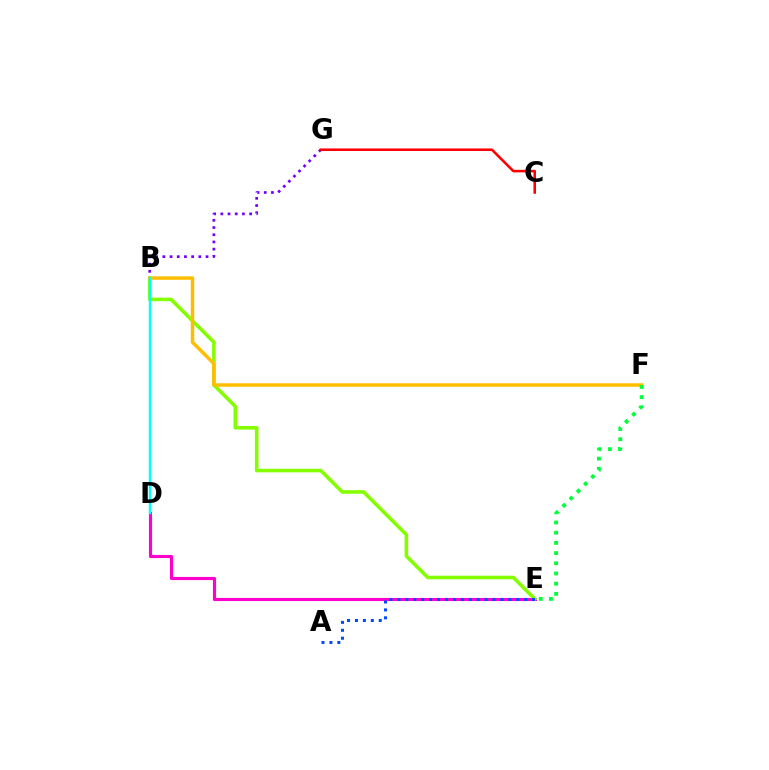{('D', 'E'): [{'color': '#ff00cf', 'line_style': 'solid', 'thickness': 2.25}], ('B', 'E'): [{'color': '#84ff00', 'line_style': 'solid', 'thickness': 2.58}], ('B', 'G'): [{'color': '#7200ff', 'line_style': 'dotted', 'thickness': 1.96}], ('B', 'F'): [{'color': '#ffbd00', 'line_style': 'solid', 'thickness': 2.5}], ('A', 'E'): [{'color': '#004bff', 'line_style': 'dotted', 'thickness': 2.15}], ('C', 'G'): [{'color': '#ff0000', 'line_style': 'solid', 'thickness': 1.85}], ('E', 'F'): [{'color': '#00ff39', 'line_style': 'dotted', 'thickness': 2.77}], ('B', 'D'): [{'color': '#00fff6', 'line_style': 'solid', 'thickness': 1.75}]}